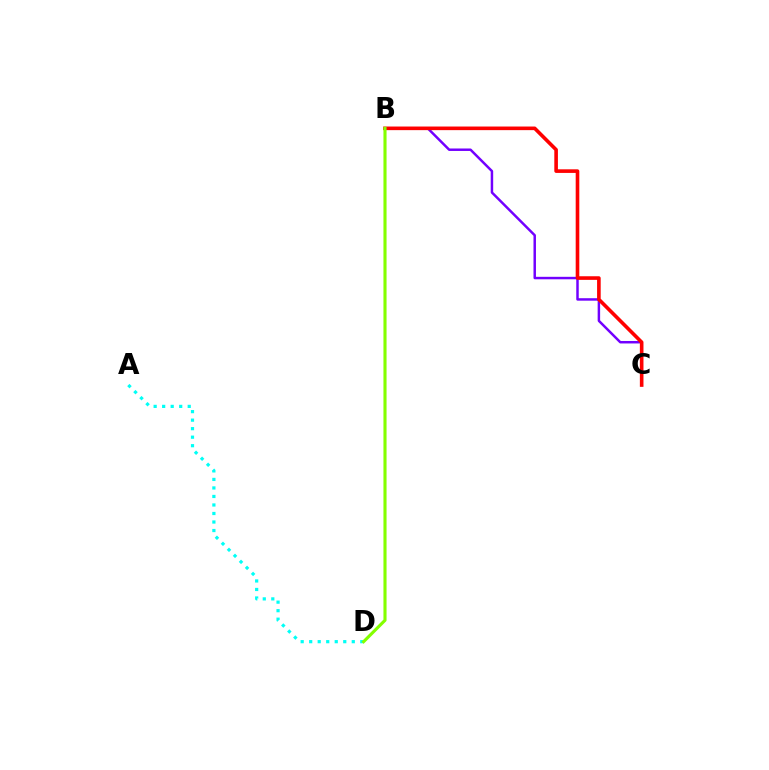{('A', 'D'): [{'color': '#00fff6', 'line_style': 'dotted', 'thickness': 2.31}], ('B', 'C'): [{'color': '#7200ff', 'line_style': 'solid', 'thickness': 1.78}, {'color': '#ff0000', 'line_style': 'solid', 'thickness': 2.6}], ('B', 'D'): [{'color': '#84ff00', 'line_style': 'solid', 'thickness': 2.24}]}